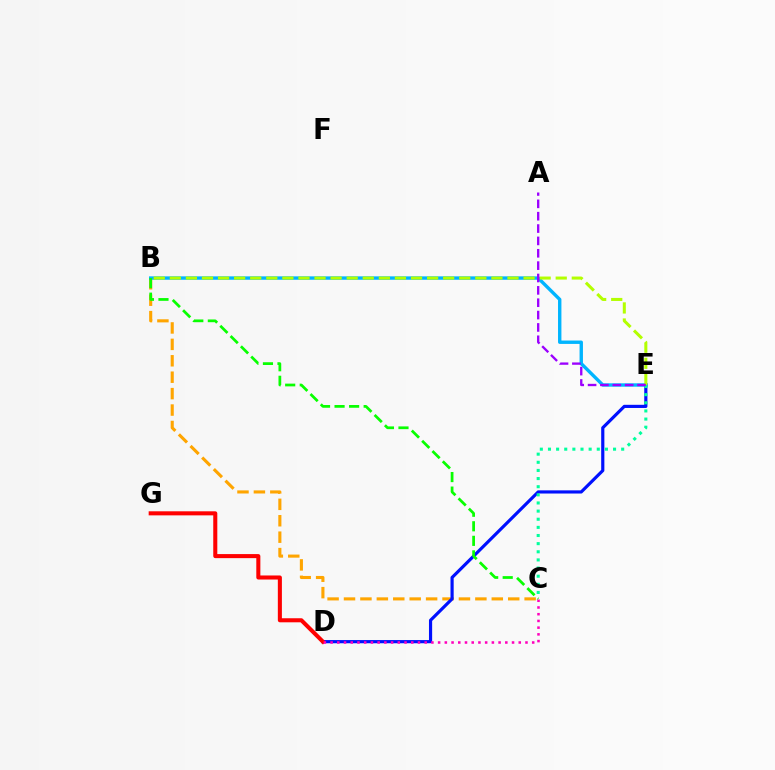{('B', 'C'): [{'color': '#ffa500', 'line_style': 'dashed', 'thickness': 2.23}, {'color': '#08ff00', 'line_style': 'dashed', 'thickness': 1.98}], ('B', 'E'): [{'color': '#00b5ff', 'line_style': 'solid', 'thickness': 2.44}, {'color': '#b3ff00', 'line_style': 'dashed', 'thickness': 2.18}], ('D', 'E'): [{'color': '#0010ff', 'line_style': 'solid', 'thickness': 2.28}], ('C', 'E'): [{'color': '#00ff9d', 'line_style': 'dotted', 'thickness': 2.21}], ('D', 'G'): [{'color': '#ff0000', 'line_style': 'solid', 'thickness': 2.92}], ('A', 'E'): [{'color': '#9b00ff', 'line_style': 'dashed', 'thickness': 1.68}], ('C', 'D'): [{'color': '#ff00bd', 'line_style': 'dotted', 'thickness': 1.83}]}